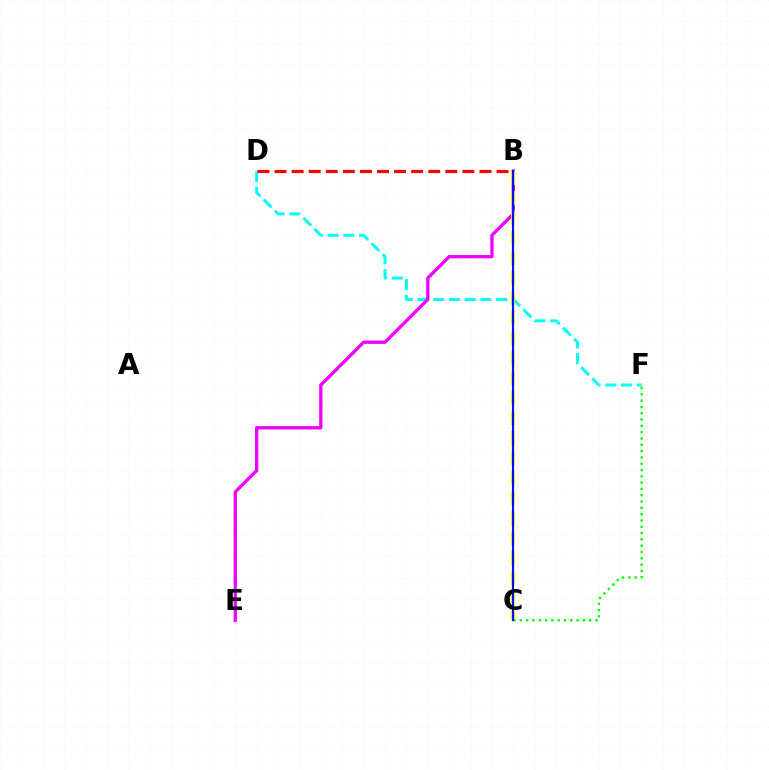{('D', 'F'): [{'color': '#00fff6', 'line_style': 'dashed', 'thickness': 2.14}], ('B', 'E'): [{'color': '#ee00ff', 'line_style': 'solid', 'thickness': 2.38}], ('B', 'C'): [{'color': '#fcf500', 'line_style': 'dashed', 'thickness': 2.72}, {'color': '#0010ff', 'line_style': 'solid', 'thickness': 1.55}], ('B', 'D'): [{'color': '#ff0000', 'line_style': 'dashed', 'thickness': 2.32}], ('C', 'F'): [{'color': '#08ff00', 'line_style': 'dotted', 'thickness': 1.71}]}